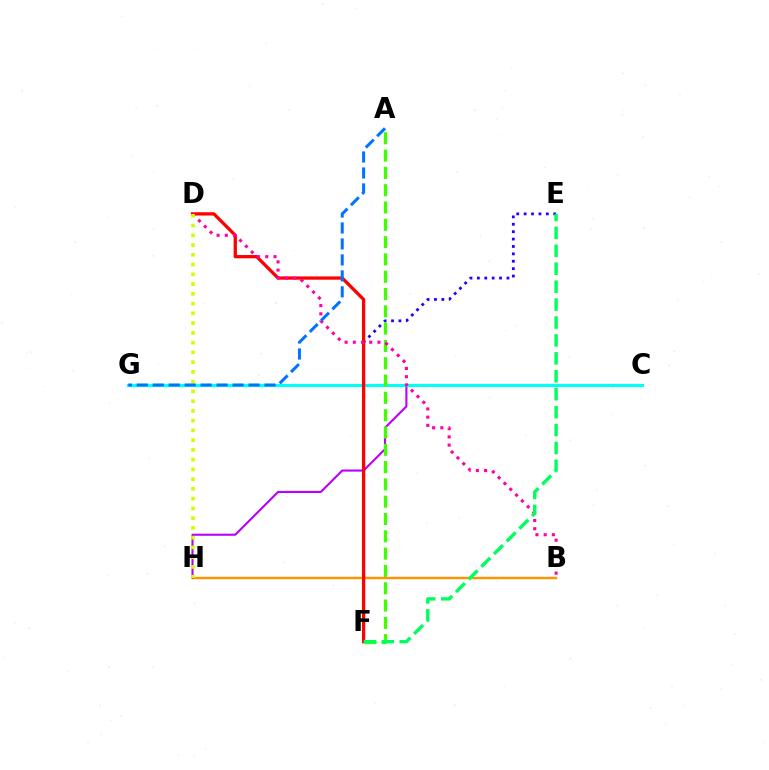{('E', 'F'): [{'color': '#2500ff', 'line_style': 'dotted', 'thickness': 2.01}, {'color': '#00ff5c', 'line_style': 'dashed', 'thickness': 2.44}], ('B', 'H'): [{'color': '#ff9400', 'line_style': 'solid', 'thickness': 1.75}], ('C', 'H'): [{'color': '#b900ff', 'line_style': 'solid', 'thickness': 1.51}], ('C', 'G'): [{'color': '#00fff6', 'line_style': 'solid', 'thickness': 2.25}], ('D', 'F'): [{'color': '#ff0000', 'line_style': 'solid', 'thickness': 2.36}], ('A', 'F'): [{'color': '#3dff00', 'line_style': 'dashed', 'thickness': 2.35}], ('B', 'D'): [{'color': '#ff00ac', 'line_style': 'dotted', 'thickness': 2.23}], ('D', 'H'): [{'color': '#d1ff00', 'line_style': 'dotted', 'thickness': 2.65}], ('A', 'G'): [{'color': '#0074ff', 'line_style': 'dashed', 'thickness': 2.17}]}